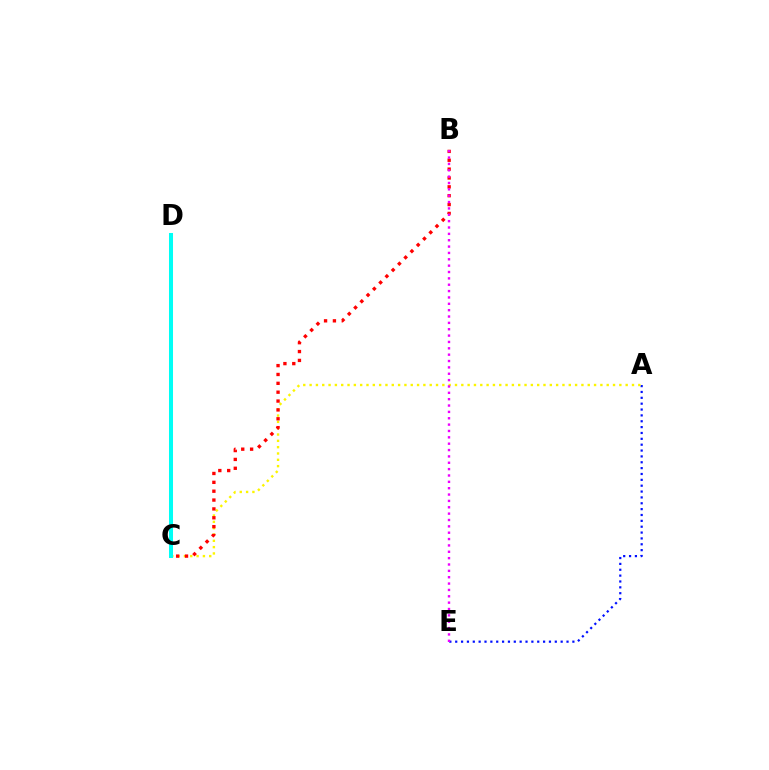{('C', 'D'): [{'color': '#08ff00', 'line_style': 'dashed', 'thickness': 1.57}, {'color': '#00fff6', 'line_style': 'solid', 'thickness': 2.89}], ('A', 'E'): [{'color': '#0010ff', 'line_style': 'dotted', 'thickness': 1.59}], ('A', 'C'): [{'color': '#fcf500', 'line_style': 'dotted', 'thickness': 1.72}], ('B', 'C'): [{'color': '#ff0000', 'line_style': 'dotted', 'thickness': 2.41}], ('B', 'E'): [{'color': '#ee00ff', 'line_style': 'dotted', 'thickness': 1.73}]}